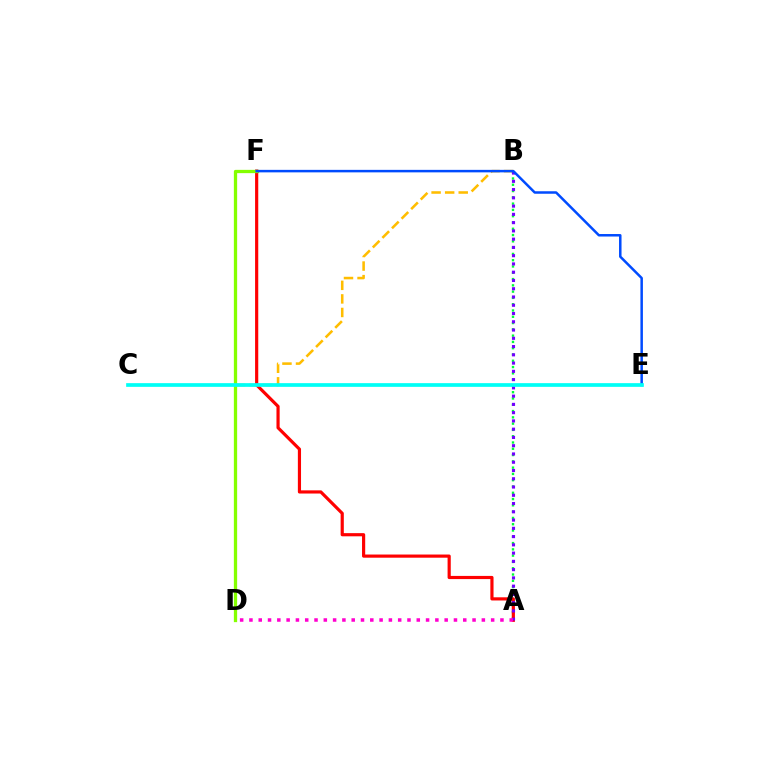{('A', 'B'): [{'color': '#00ff39', 'line_style': 'dotted', 'thickness': 1.71}, {'color': '#7200ff', 'line_style': 'dotted', 'thickness': 2.24}], ('B', 'D'): [{'color': '#ffbd00', 'line_style': 'dashed', 'thickness': 1.84}], ('A', 'F'): [{'color': '#ff0000', 'line_style': 'solid', 'thickness': 2.28}], ('D', 'F'): [{'color': '#84ff00', 'line_style': 'solid', 'thickness': 2.36}], ('E', 'F'): [{'color': '#004bff', 'line_style': 'solid', 'thickness': 1.8}], ('A', 'D'): [{'color': '#ff00cf', 'line_style': 'dotted', 'thickness': 2.53}], ('C', 'E'): [{'color': '#00fff6', 'line_style': 'solid', 'thickness': 2.67}]}